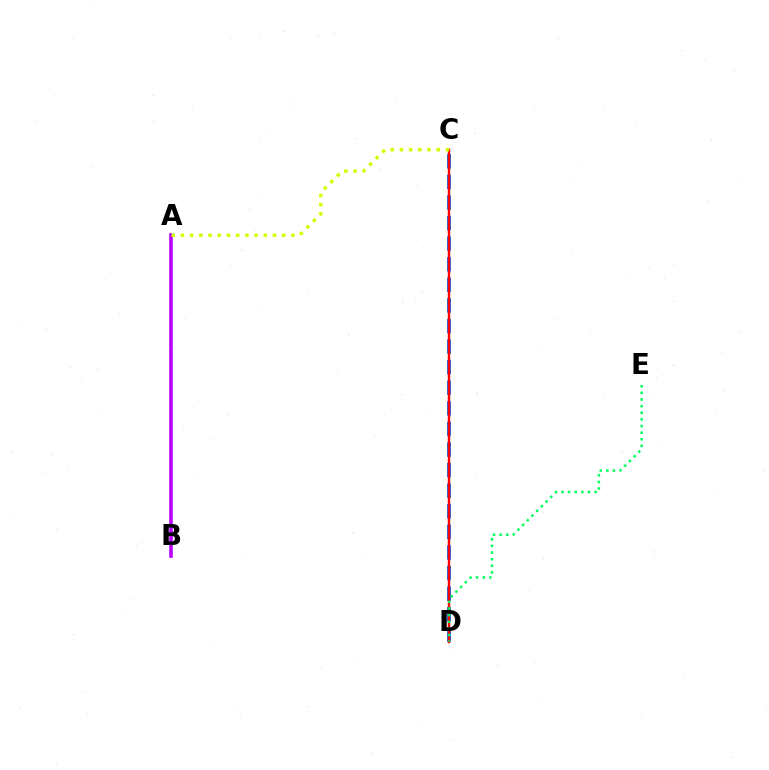{('A', 'B'): [{'color': '#b900ff', 'line_style': 'solid', 'thickness': 2.57}], ('C', 'D'): [{'color': '#0074ff', 'line_style': 'dashed', 'thickness': 2.8}, {'color': '#ff0000', 'line_style': 'solid', 'thickness': 1.75}], ('A', 'C'): [{'color': '#d1ff00', 'line_style': 'dotted', 'thickness': 2.5}], ('D', 'E'): [{'color': '#00ff5c', 'line_style': 'dotted', 'thickness': 1.8}]}